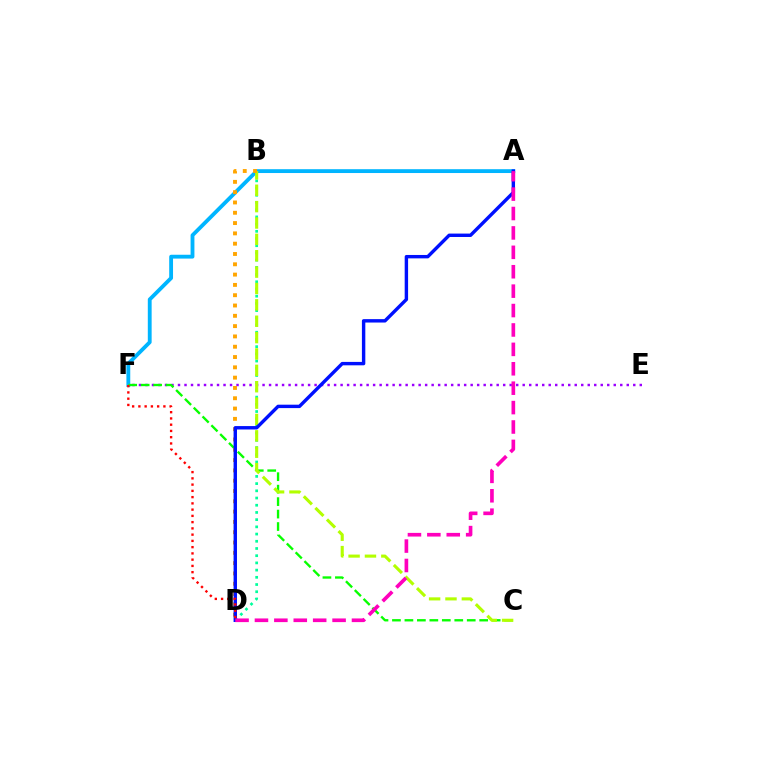{('E', 'F'): [{'color': '#9b00ff', 'line_style': 'dotted', 'thickness': 1.77}], ('A', 'F'): [{'color': '#00b5ff', 'line_style': 'solid', 'thickness': 2.76}], ('B', 'D'): [{'color': '#00ff9d', 'line_style': 'dotted', 'thickness': 1.96}, {'color': '#ffa500', 'line_style': 'dotted', 'thickness': 2.8}], ('C', 'F'): [{'color': '#08ff00', 'line_style': 'dashed', 'thickness': 1.69}], ('B', 'C'): [{'color': '#b3ff00', 'line_style': 'dashed', 'thickness': 2.22}], ('A', 'D'): [{'color': '#0010ff', 'line_style': 'solid', 'thickness': 2.45}, {'color': '#ff00bd', 'line_style': 'dashed', 'thickness': 2.64}], ('D', 'F'): [{'color': '#ff0000', 'line_style': 'dotted', 'thickness': 1.7}]}